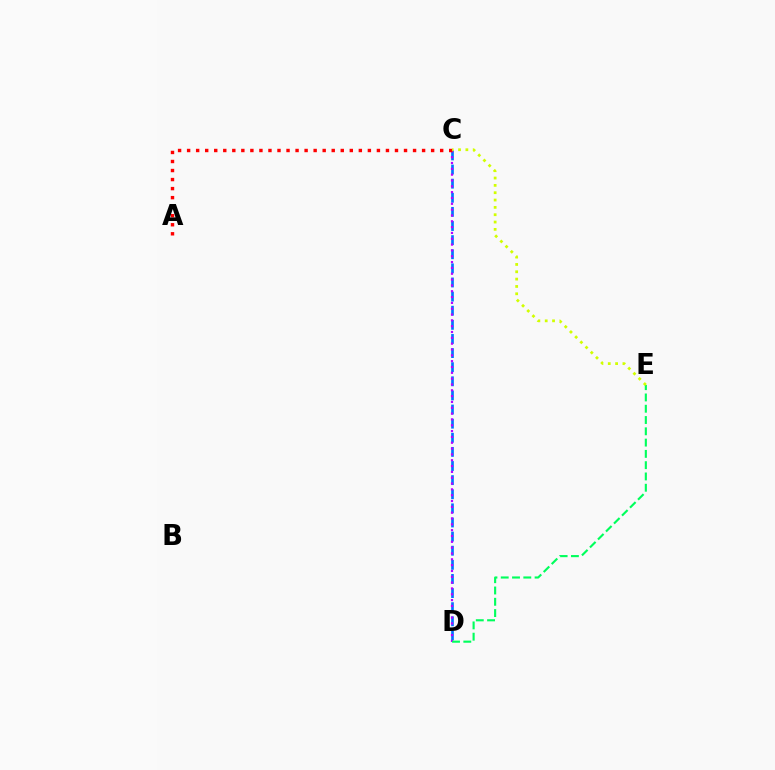{('C', 'D'): [{'color': '#0074ff', 'line_style': 'dashed', 'thickness': 1.92}, {'color': '#b900ff', 'line_style': 'dotted', 'thickness': 1.58}], ('A', 'C'): [{'color': '#ff0000', 'line_style': 'dotted', 'thickness': 2.46}], ('D', 'E'): [{'color': '#00ff5c', 'line_style': 'dashed', 'thickness': 1.53}], ('C', 'E'): [{'color': '#d1ff00', 'line_style': 'dotted', 'thickness': 1.99}]}